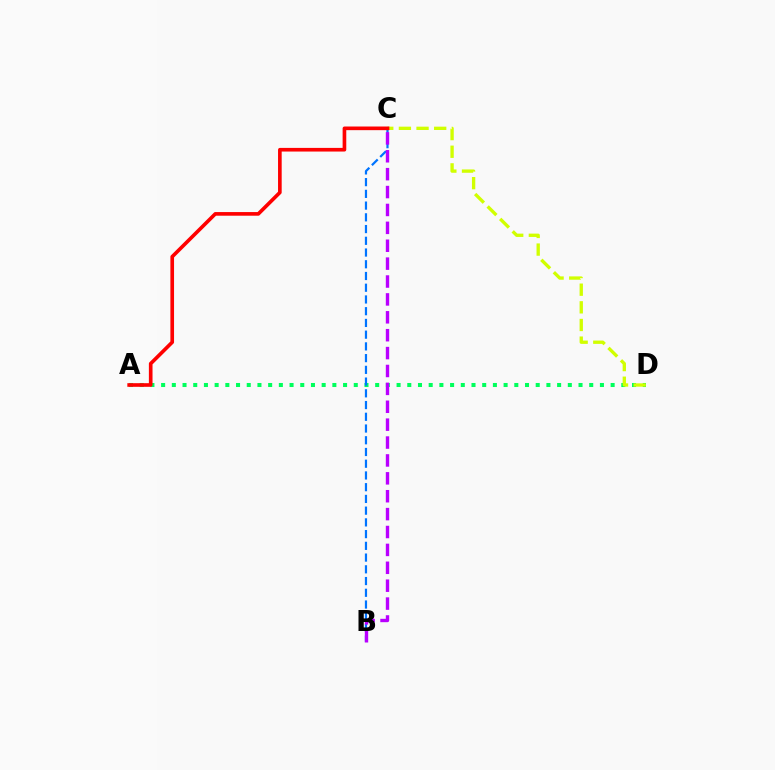{('A', 'D'): [{'color': '#00ff5c', 'line_style': 'dotted', 'thickness': 2.91}], ('B', 'C'): [{'color': '#0074ff', 'line_style': 'dashed', 'thickness': 1.59}, {'color': '#b900ff', 'line_style': 'dashed', 'thickness': 2.43}], ('C', 'D'): [{'color': '#d1ff00', 'line_style': 'dashed', 'thickness': 2.4}], ('A', 'C'): [{'color': '#ff0000', 'line_style': 'solid', 'thickness': 2.63}]}